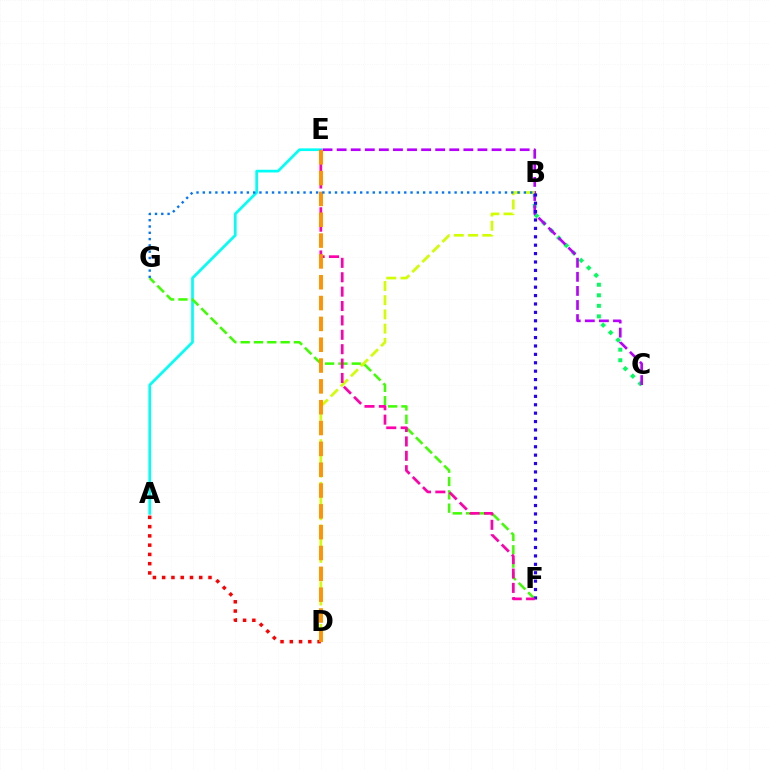{('B', 'C'): [{'color': '#00ff5c', 'line_style': 'dotted', 'thickness': 2.86}], ('C', 'E'): [{'color': '#b900ff', 'line_style': 'dashed', 'thickness': 1.91}], ('A', 'E'): [{'color': '#00fff6', 'line_style': 'solid', 'thickness': 1.95}], ('B', 'D'): [{'color': '#d1ff00', 'line_style': 'dashed', 'thickness': 1.93}], ('F', 'G'): [{'color': '#3dff00', 'line_style': 'dashed', 'thickness': 1.81}], ('B', 'F'): [{'color': '#2500ff', 'line_style': 'dotted', 'thickness': 2.28}], ('E', 'F'): [{'color': '#ff00ac', 'line_style': 'dashed', 'thickness': 1.95}], ('A', 'D'): [{'color': '#ff0000', 'line_style': 'dotted', 'thickness': 2.52}], ('D', 'E'): [{'color': '#ff9400', 'line_style': 'dashed', 'thickness': 2.83}], ('B', 'G'): [{'color': '#0074ff', 'line_style': 'dotted', 'thickness': 1.71}]}